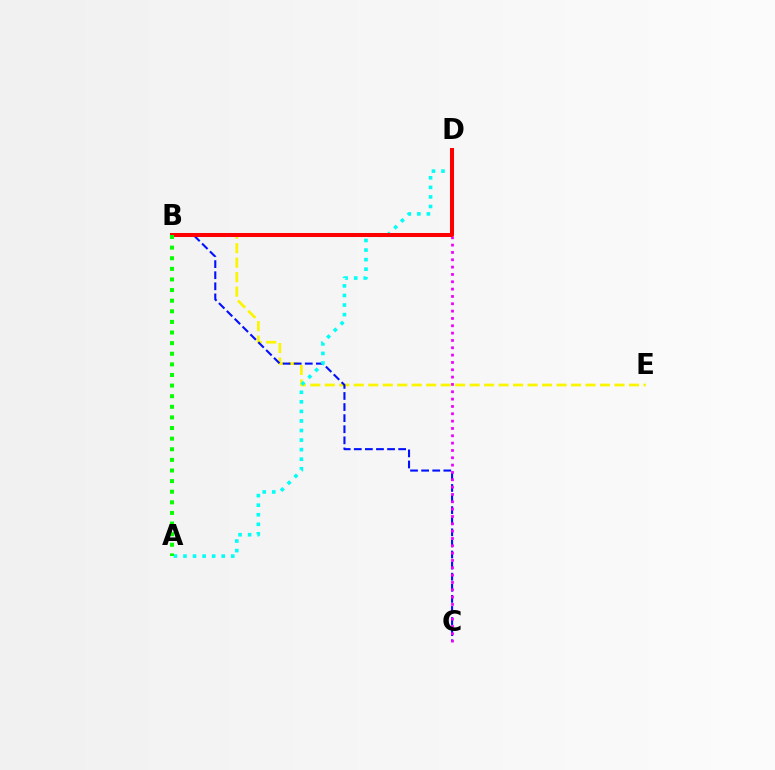{('B', 'E'): [{'color': '#fcf500', 'line_style': 'dashed', 'thickness': 1.97}], ('B', 'C'): [{'color': '#0010ff', 'line_style': 'dashed', 'thickness': 1.51}], ('C', 'D'): [{'color': '#ee00ff', 'line_style': 'dotted', 'thickness': 1.99}], ('A', 'D'): [{'color': '#00fff6', 'line_style': 'dotted', 'thickness': 2.6}], ('B', 'D'): [{'color': '#ff0000', 'line_style': 'solid', 'thickness': 2.9}], ('A', 'B'): [{'color': '#08ff00', 'line_style': 'dotted', 'thickness': 2.88}]}